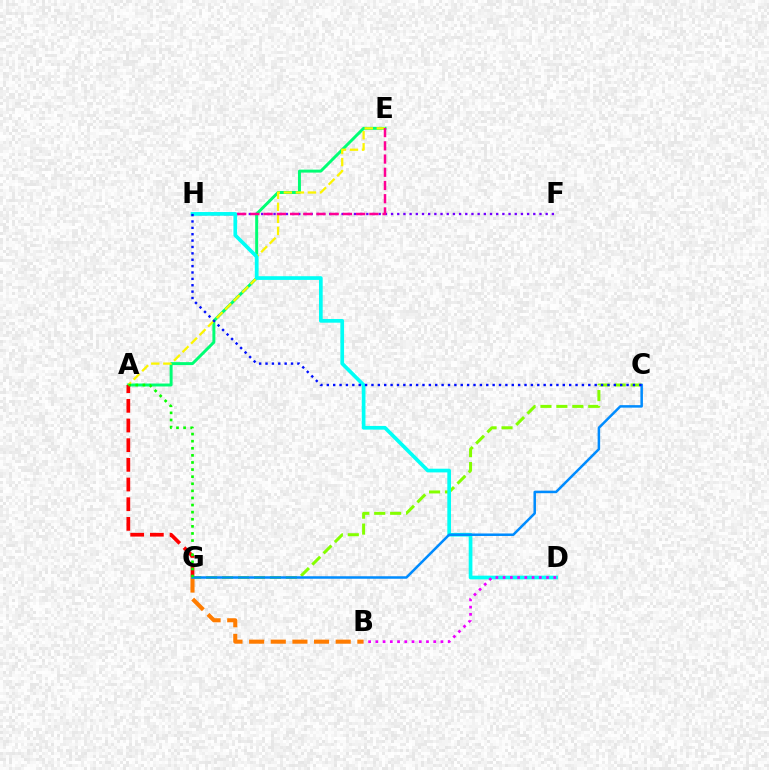{('F', 'H'): [{'color': '#7200ff', 'line_style': 'dotted', 'thickness': 1.68}], ('C', 'G'): [{'color': '#84ff00', 'line_style': 'dashed', 'thickness': 2.16}, {'color': '#008cff', 'line_style': 'solid', 'thickness': 1.81}], ('A', 'E'): [{'color': '#00ff74', 'line_style': 'solid', 'thickness': 2.13}, {'color': '#fcf500', 'line_style': 'dashed', 'thickness': 1.64}], ('E', 'H'): [{'color': '#ff0094', 'line_style': 'dashed', 'thickness': 1.8}], ('D', 'H'): [{'color': '#00fff6', 'line_style': 'solid', 'thickness': 2.66}], ('A', 'G'): [{'color': '#ff0000', 'line_style': 'dashed', 'thickness': 2.67}, {'color': '#08ff00', 'line_style': 'dotted', 'thickness': 1.93}], ('B', 'G'): [{'color': '#ff7c00', 'line_style': 'dashed', 'thickness': 2.94}], ('B', 'D'): [{'color': '#ee00ff', 'line_style': 'dotted', 'thickness': 1.97}], ('C', 'H'): [{'color': '#0010ff', 'line_style': 'dotted', 'thickness': 1.73}]}